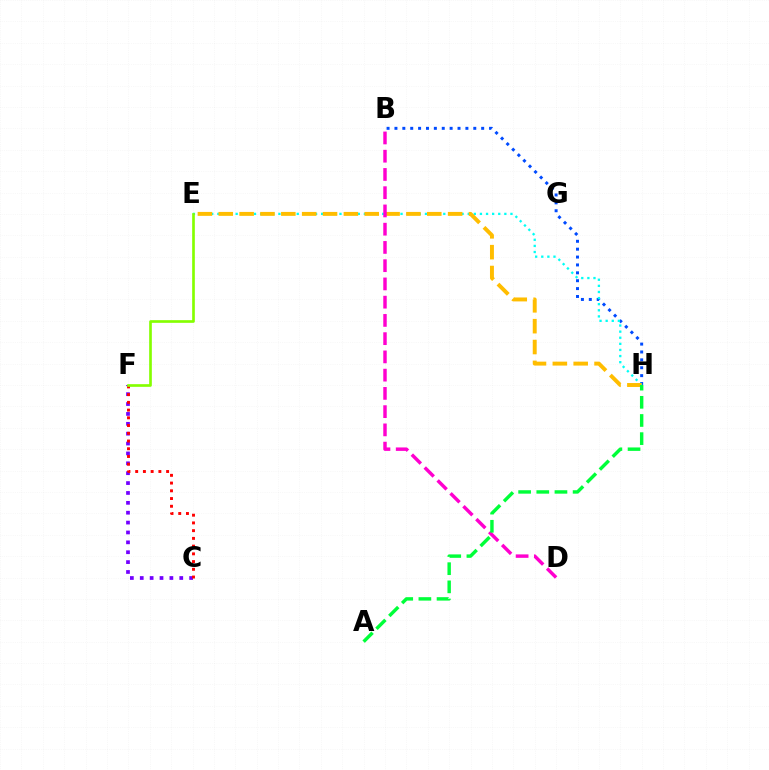{('B', 'H'): [{'color': '#004bff', 'line_style': 'dotted', 'thickness': 2.14}], ('C', 'F'): [{'color': '#7200ff', 'line_style': 'dotted', 'thickness': 2.68}, {'color': '#ff0000', 'line_style': 'dotted', 'thickness': 2.1}], ('E', 'H'): [{'color': '#00fff6', 'line_style': 'dotted', 'thickness': 1.66}, {'color': '#ffbd00', 'line_style': 'dashed', 'thickness': 2.83}], ('B', 'D'): [{'color': '#ff00cf', 'line_style': 'dashed', 'thickness': 2.48}], ('A', 'H'): [{'color': '#00ff39', 'line_style': 'dashed', 'thickness': 2.47}], ('E', 'F'): [{'color': '#84ff00', 'line_style': 'solid', 'thickness': 1.92}]}